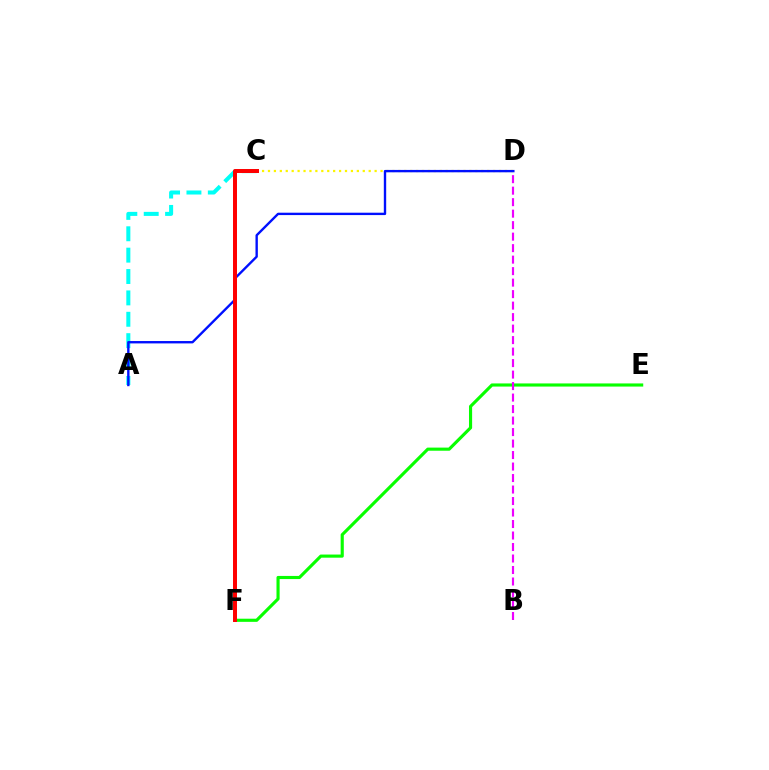{('E', 'F'): [{'color': '#08ff00', 'line_style': 'solid', 'thickness': 2.25}], ('A', 'C'): [{'color': '#00fff6', 'line_style': 'dashed', 'thickness': 2.9}], ('C', 'D'): [{'color': '#fcf500', 'line_style': 'dotted', 'thickness': 1.61}], ('B', 'D'): [{'color': '#ee00ff', 'line_style': 'dashed', 'thickness': 1.56}], ('A', 'D'): [{'color': '#0010ff', 'line_style': 'solid', 'thickness': 1.71}], ('C', 'F'): [{'color': '#ff0000', 'line_style': 'solid', 'thickness': 2.87}]}